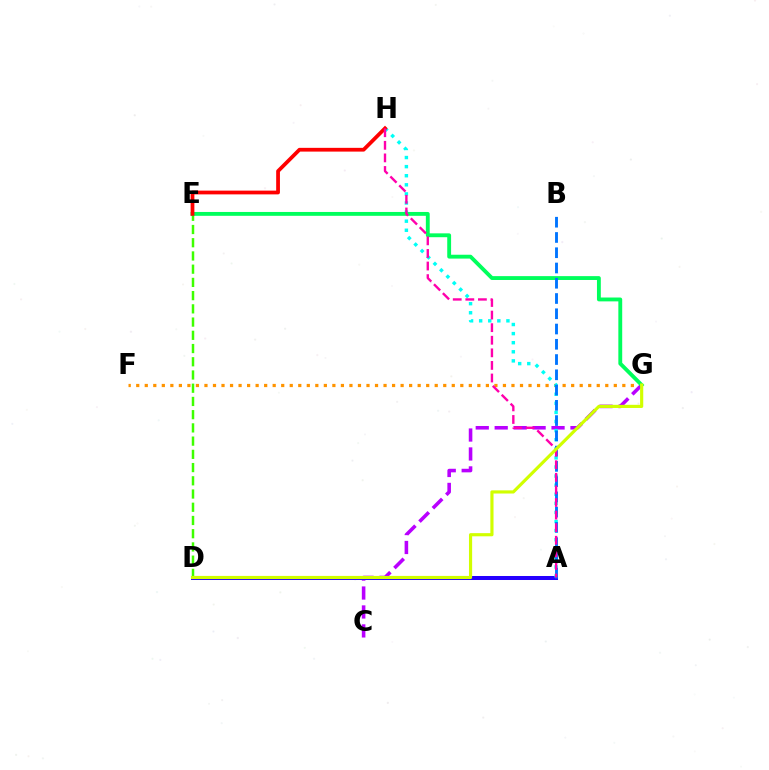{('F', 'G'): [{'color': '#ff9400', 'line_style': 'dotted', 'thickness': 2.32}], ('C', 'G'): [{'color': '#b900ff', 'line_style': 'dashed', 'thickness': 2.57}], ('A', 'D'): [{'color': '#2500ff', 'line_style': 'solid', 'thickness': 2.89}], ('A', 'H'): [{'color': '#00fff6', 'line_style': 'dotted', 'thickness': 2.47}, {'color': '#ff00ac', 'line_style': 'dashed', 'thickness': 1.71}], ('D', 'E'): [{'color': '#3dff00', 'line_style': 'dashed', 'thickness': 1.8}], ('E', 'G'): [{'color': '#00ff5c', 'line_style': 'solid', 'thickness': 2.78}], ('E', 'H'): [{'color': '#ff0000', 'line_style': 'solid', 'thickness': 2.71}], ('A', 'B'): [{'color': '#0074ff', 'line_style': 'dashed', 'thickness': 2.07}], ('D', 'G'): [{'color': '#d1ff00', 'line_style': 'solid', 'thickness': 2.27}]}